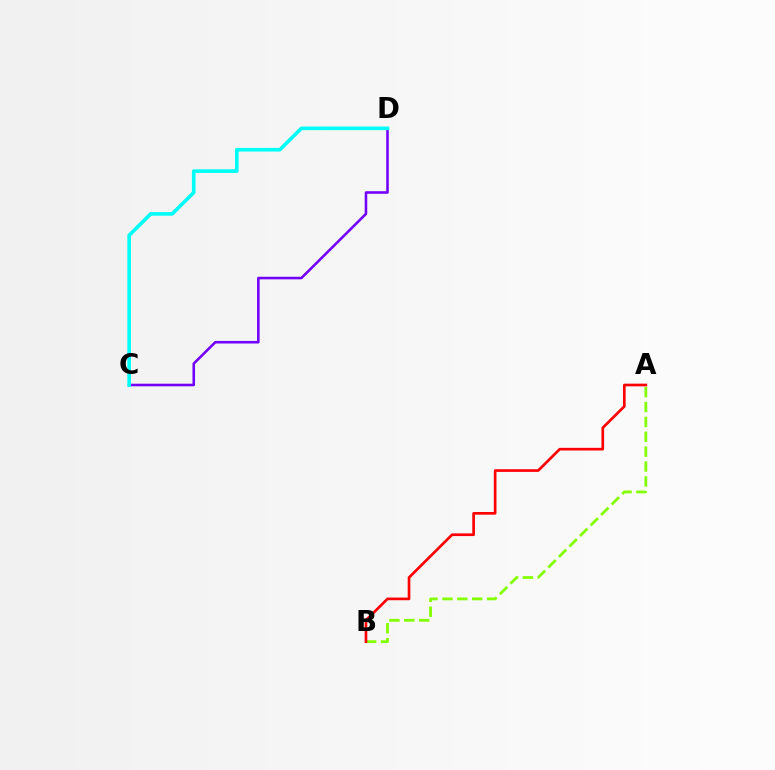{('A', 'B'): [{'color': '#84ff00', 'line_style': 'dashed', 'thickness': 2.02}, {'color': '#ff0000', 'line_style': 'solid', 'thickness': 1.93}], ('C', 'D'): [{'color': '#7200ff', 'line_style': 'solid', 'thickness': 1.85}, {'color': '#00fff6', 'line_style': 'solid', 'thickness': 2.62}]}